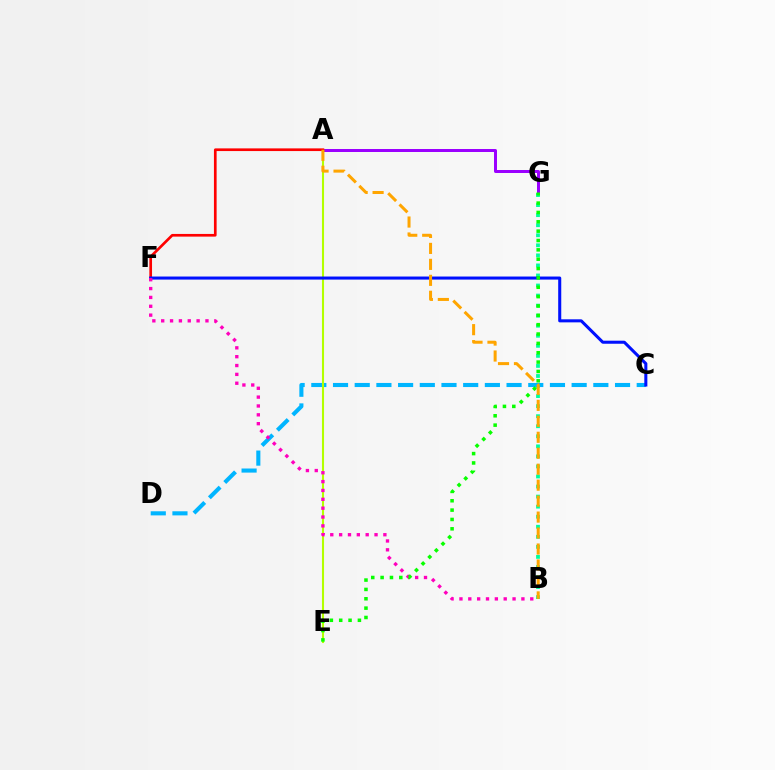{('B', 'G'): [{'color': '#00ff9d', 'line_style': 'dotted', 'thickness': 2.73}], ('C', 'D'): [{'color': '#00b5ff', 'line_style': 'dashed', 'thickness': 2.95}], ('A', 'G'): [{'color': '#9b00ff', 'line_style': 'solid', 'thickness': 2.16}], ('A', 'E'): [{'color': '#b3ff00', 'line_style': 'solid', 'thickness': 1.5}], ('A', 'F'): [{'color': '#ff0000', 'line_style': 'solid', 'thickness': 1.93}], ('C', 'F'): [{'color': '#0010ff', 'line_style': 'solid', 'thickness': 2.2}], ('B', 'F'): [{'color': '#ff00bd', 'line_style': 'dotted', 'thickness': 2.41}], ('E', 'G'): [{'color': '#08ff00', 'line_style': 'dotted', 'thickness': 2.54}], ('A', 'B'): [{'color': '#ffa500', 'line_style': 'dashed', 'thickness': 2.17}]}